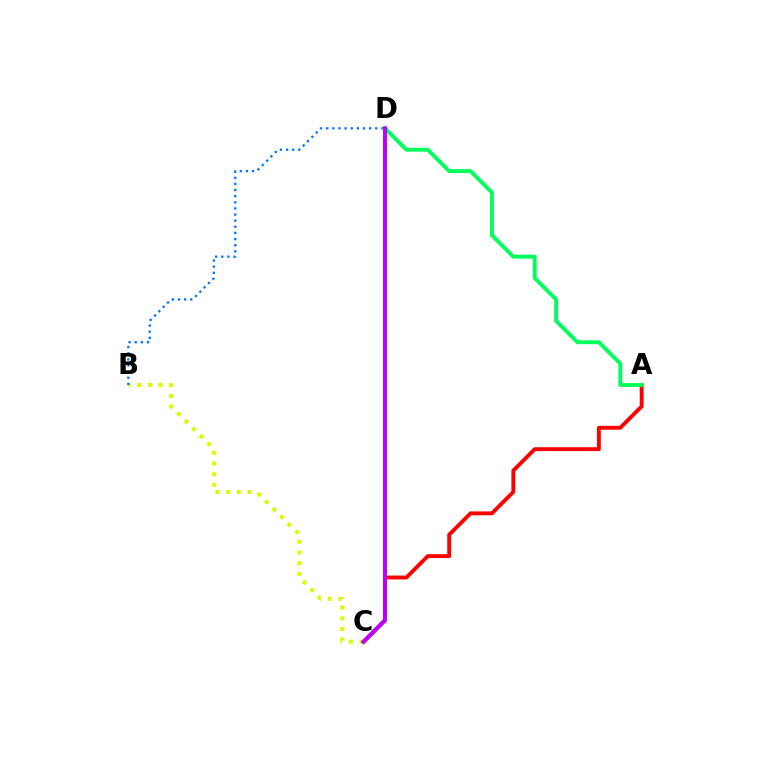{('B', 'C'): [{'color': '#d1ff00', 'line_style': 'dotted', 'thickness': 2.9}], ('B', 'D'): [{'color': '#0074ff', 'line_style': 'dotted', 'thickness': 1.66}], ('A', 'C'): [{'color': '#ff0000', 'line_style': 'solid', 'thickness': 2.79}], ('A', 'D'): [{'color': '#00ff5c', 'line_style': 'solid', 'thickness': 2.8}], ('C', 'D'): [{'color': '#b900ff', 'line_style': 'solid', 'thickness': 2.85}]}